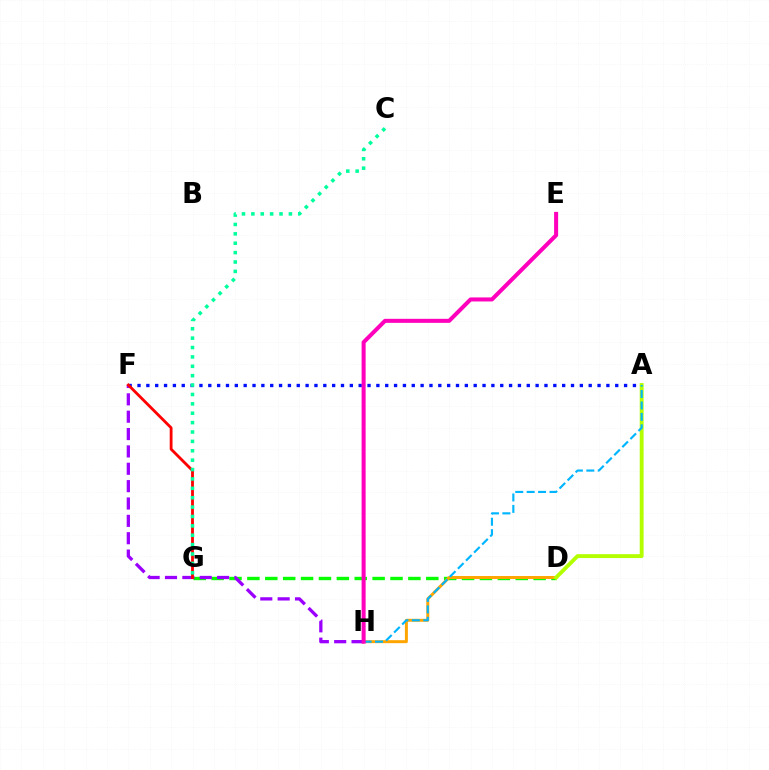{('D', 'G'): [{'color': '#08ff00', 'line_style': 'dashed', 'thickness': 2.43}], ('D', 'H'): [{'color': '#ffa500', 'line_style': 'solid', 'thickness': 2.14}], ('A', 'F'): [{'color': '#0010ff', 'line_style': 'dotted', 'thickness': 2.4}], ('A', 'D'): [{'color': '#b3ff00', 'line_style': 'solid', 'thickness': 2.8}], ('F', 'H'): [{'color': '#9b00ff', 'line_style': 'dashed', 'thickness': 2.36}], ('A', 'H'): [{'color': '#00b5ff', 'line_style': 'dashed', 'thickness': 1.55}], ('E', 'H'): [{'color': '#ff00bd', 'line_style': 'solid', 'thickness': 2.9}], ('F', 'G'): [{'color': '#ff0000', 'line_style': 'solid', 'thickness': 2.02}], ('C', 'G'): [{'color': '#00ff9d', 'line_style': 'dotted', 'thickness': 2.55}]}